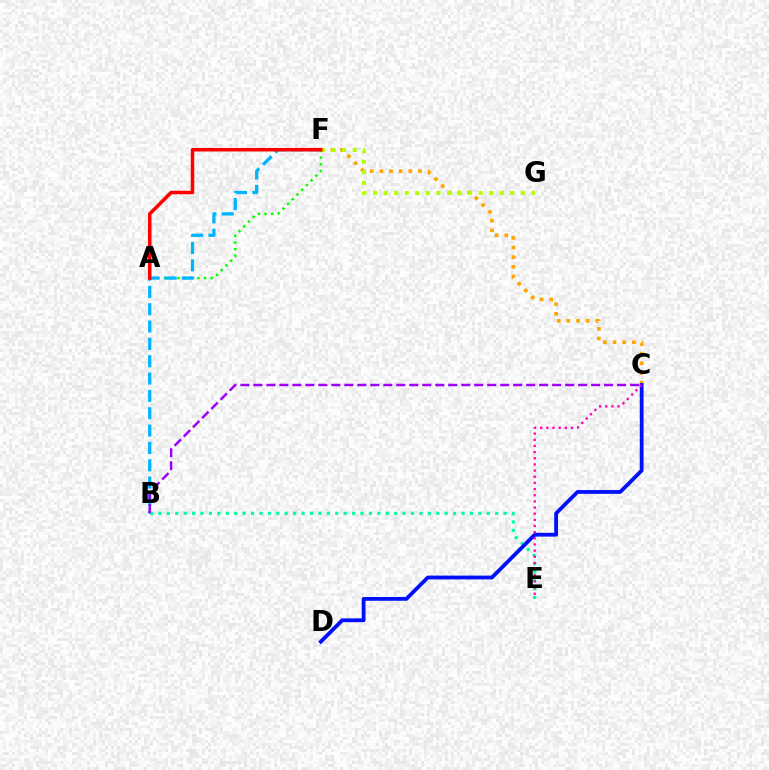{('A', 'F'): [{'color': '#08ff00', 'line_style': 'dotted', 'thickness': 1.81}, {'color': '#ff0000', 'line_style': 'solid', 'thickness': 2.53}], ('C', 'F'): [{'color': '#ffa500', 'line_style': 'dotted', 'thickness': 2.62}], ('B', 'F'): [{'color': '#00b5ff', 'line_style': 'dashed', 'thickness': 2.35}], ('B', 'E'): [{'color': '#00ff9d', 'line_style': 'dotted', 'thickness': 2.29}], ('C', 'D'): [{'color': '#0010ff', 'line_style': 'solid', 'thickness': 2.73}], ('C', 'E'): [{'color': '#ff00bd', 'line_style': 'dotted', 'thickness': 1.67}], ('F', 'G'): [{'color': '#b3ff00', 'line_style': 'dotted', 'thickness': 2.87}], ('B', 'C'): [{'color': '#9b00ff', 'line_style': 'dashed', 'thickness': 1.76}]}